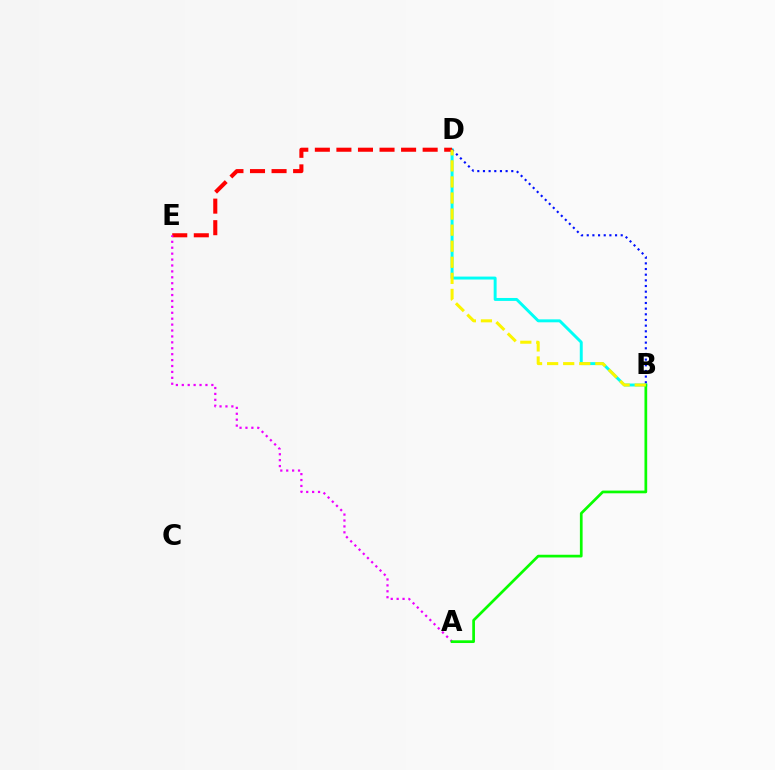{('B', 'D'): [{'color': '#00fff6', 'line_style': 'solid', 'thickness': 2.12}, {'color': '#0010ff', 'line_style': 'dotted', 'thickness': 1.54}, {'color': '#fcf500', 'line_style': 'dashed', 'thickness': 2.18}], ('D', 'E'): [{'color': '#ff0000', 'line_style': 'dashed', 'thickness': 2.93}], ('A', 'E'): [{'color': '#ee00ff', 'line_style': 'dotted', 'thickness': 1.61}], ('A', 'B'): [{'color': '#08ff00', 'line_style': 'solid', 'thickness': 1.95}]}